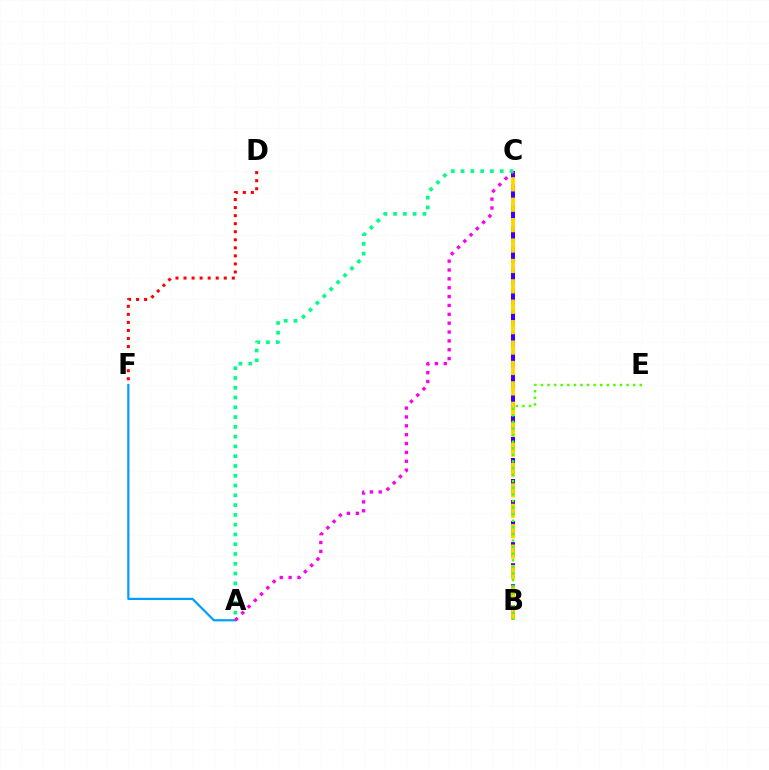{('A', 'F'): [{'color': '#009eff', 'line_style': 'solid', 'thickness': 1.58}], ('B', 'C'): [{'color': '#3700ff', 'line_style': 'dashed', 'thickness': 2.86}, {'color': '#ffd500', 'line_style': 'dashed', 'thickness': 2.77}], ('A', 'C'): [{'color': '#ff00ed', 'line_style': 'dotted', 'thickness': 2.41}, {'color': '#00ff86', 'line_style': 'dotted', 'thickness': 2.66}], ('D', 'F'): [{'color': '#ff0000', 'line_style': 'dotted', 'thickness': 2.19}], ('B', 'E'): [{'color': '#4fff00', 'line_style': 'dotted', 'thickness': 1.79}]}